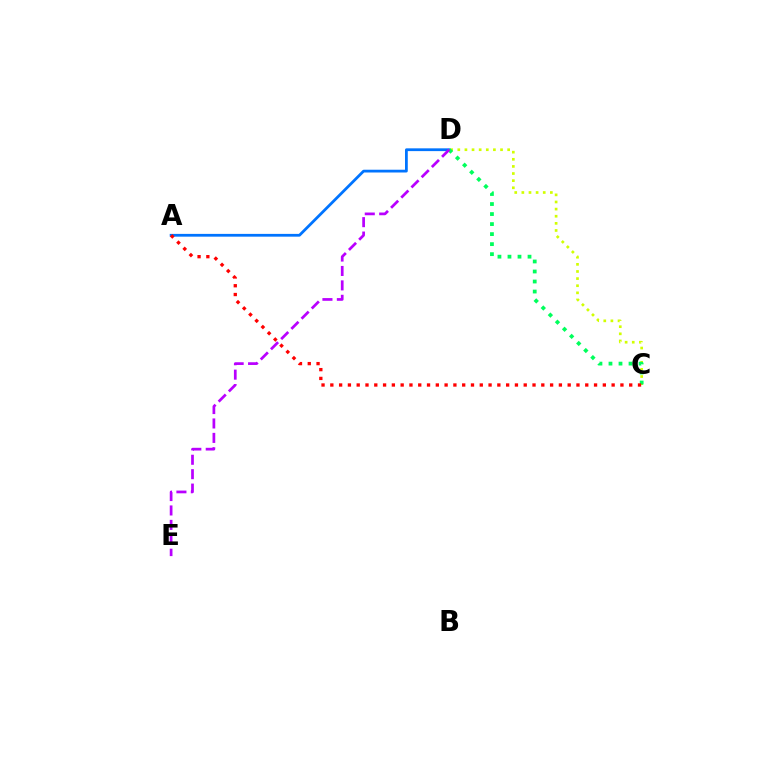{('A', 'D'): [{'color': '#0074ff', 'line_style': 'solid', 'thickness': 2.0}], ('C', 'D'): [{'color': '#d1ff00', 'line_style': 'dotted', 'thickness': 1.94}, {'color': '#00ff5c', 'line_style': 'dotted', 'thickness': 2.72}], ('D', 'E'): [{'color': '#b900ff', 'line_style': 'dashed', 'thickness': 1.96}], ('A', 'C'): [{'color': '#ff0000', 'line_style': 'dotted', 'thickness': 2.39}]}